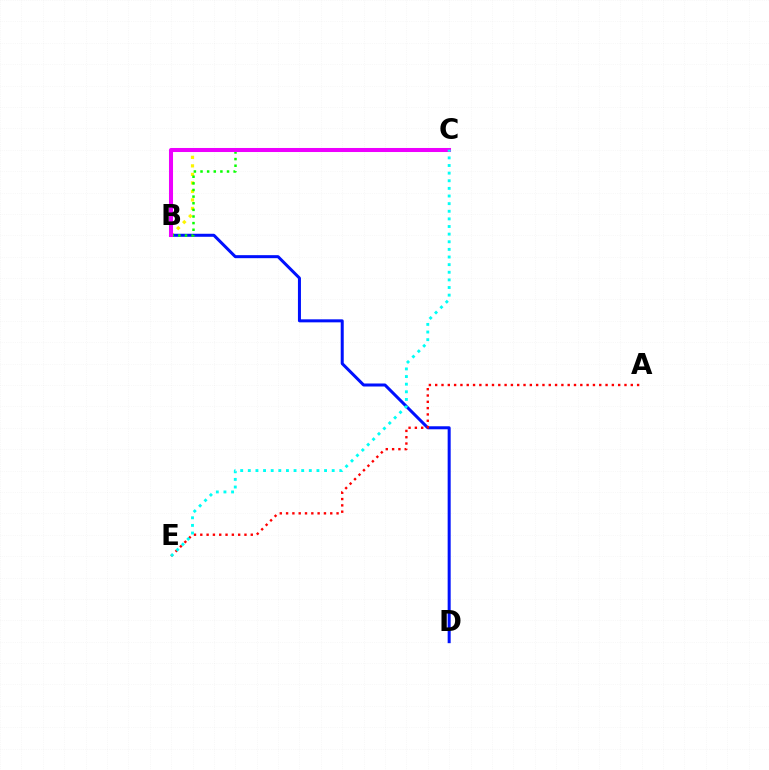{('B', 'C'): [{'color': '#fcf500', 'line_style': 'dotted', 'thickness': 2.31}, {'color': '#08ff00', 'line_style': 'dotted', 'thickness': 1.8}, {'color': '#ee00ff', 'line_style': 'solid', 'thickness': 2.91}], ('B', 'D'): [{'color': '#0010ff', 'line_style': 'solid', 'thickness': 2.17}], ('A', 'E'): [{'color': '#ff0000', 'line_style': 'dotted', 'thickness': 1.71}], ('C', 'E'): [{'color': '#00fff6', 'line_style': 'dotted', 'thickness': 2.07}]}